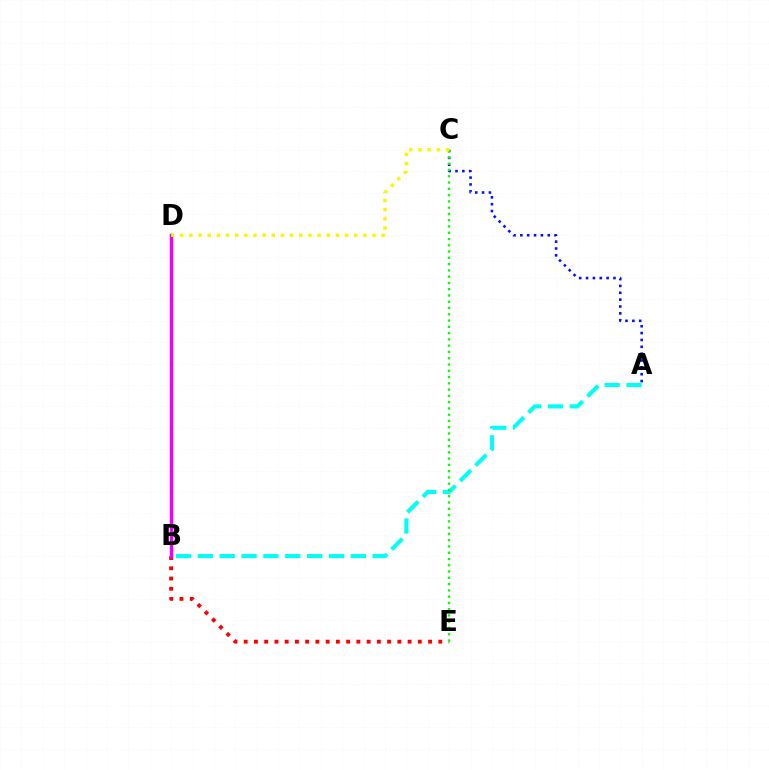{('A', 'B'): [{'color': '#00fff6', 'line_style': 'dashed', 'thickness': 2.97}], ('B', 'E'): [{'color': '#ff0000', 'line_style': 'dotted', 'thickness': 2.78}], ('B', 'D'): [{'color': '#ee00ff', 'line_style': 'solid', 'thickness': 2.49}], ('A', 'C'): [{'color': '#0010ff', 'line_style': 'dotted', 'thickness': 1.86}], ('C', 'E'): [{'color': '#08ff00', 'line_style': 'dotted', 'thickness': 1.7}], ('C', 'D'): [{'color': '#fcf500', 'line_style': 'dotted', 'thickness': 2.49}]}